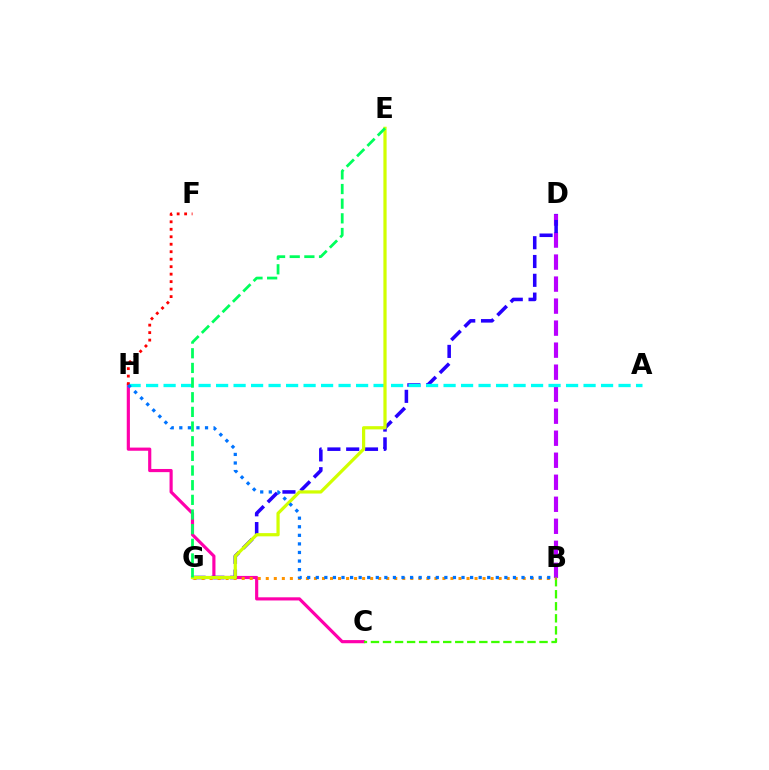{('C', 'H'): [{'color': '#ff00ac', 'line_style': 'solid', 'thickness': 2.27}], ('B', 'D'): [{'color': '#b900ff', 'line_style': 'dashed', 'thickness': 2.99}], ('B', 'C'): [{'color': '#3dff00', 'line_style': 'dashed', 'thickness': 1.64}], ('D', 'G'): [{'color': '#2500ff', 'line_style': 'dashed', 'thickness': 2.55}], ('A', 'H'): [{'color': '#00fff6', 'line_style': 'dashed', 'thickness': 2.38}], ('B', 'G'): [{'color': '#ff9400', 'line_style': 'dotted', 'thickness': 2.18}], ('F', 'H'): [{'color': '#ff0000', 'line_style': 'dotted', 'thickness': 2.03}], ('E', 'G'): [{'color': '#d1ff00', 'line_style': 'solid', 'thickness': 2.32}, {'color': '#00ff5c', 'line_style': 'dashed', 'thickness': 1.99}], ('B', 'H'): [{'color': '#0074ff', 'line_style': 'dotted', 'thickness': 2.33}]}